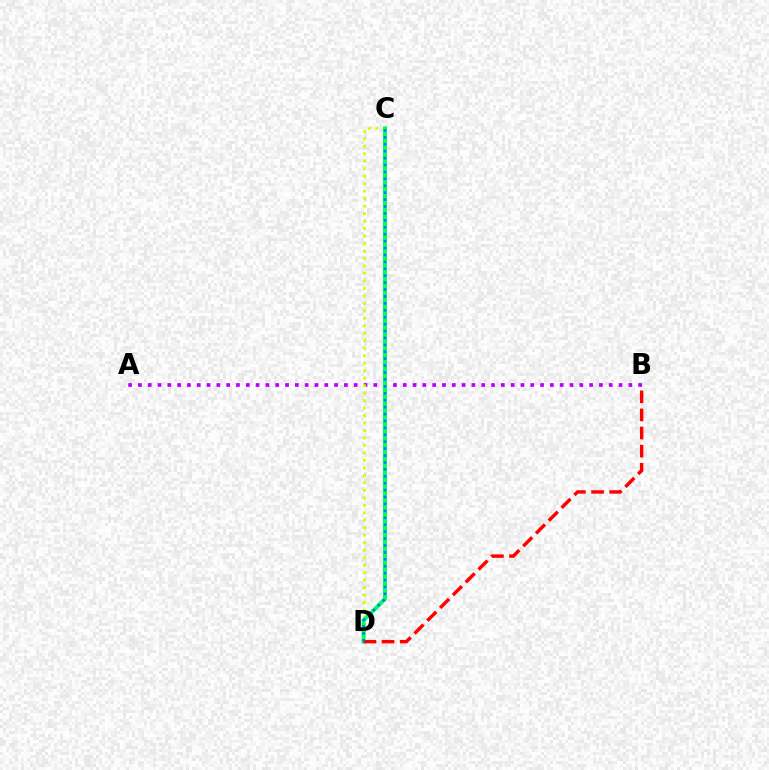{('A', 'B'): [{'color': '#b900ff', 'line_style': 'dotted', 'thickness': 2.67}], ('C', 'D'): [{'color': '#d1ff00', 'line_style': 'dotted', 'thickness': 2.03}, {'color': '#00ff5c', 'line_style': 'solid', 'thickness': 2.89}, {'color': '#0074ff', 'line_style': 'dotted', 'thickness': 1.88}], ('B', 'D'): [{'color': '#ff0000', 'line_style': 'dashed', 'thickness': 2.46}]}